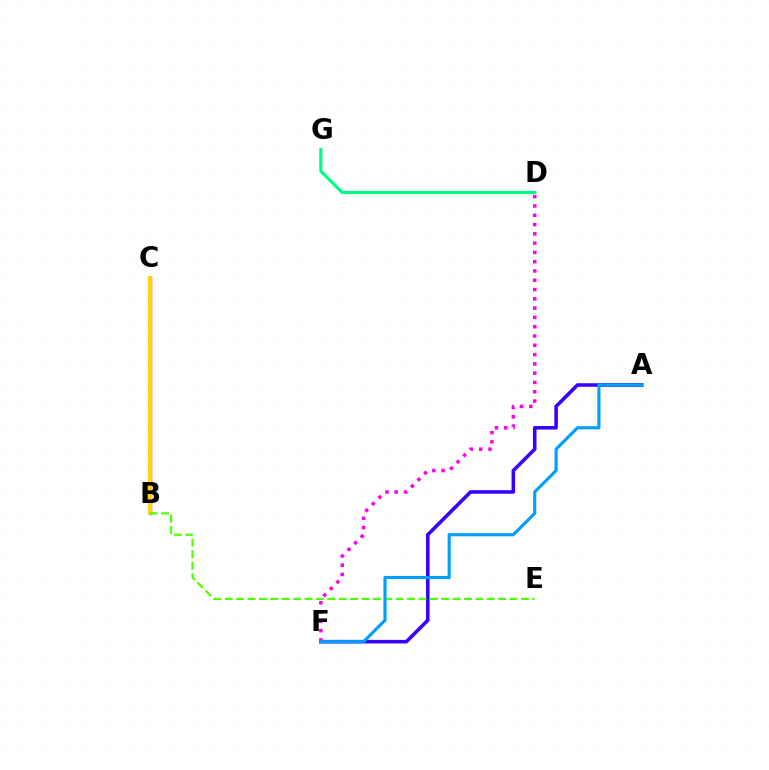{('B', 'C'): [{'color': '#ff0000', 'line_style': 'solid', 'thickness': 2.44}, {'color': '#ffd500', 'line_style': 'solid', 'thickness': 2.83}], ('A', 'F'): [{'color': '#3700ff', 'line_style': 'solid', 'thickness': 2.57}, {'color': '#009eff', 'line_style': 'solid', 'thickness': 2.26}], ('D', 'G'): [{'color': '#00ff86', 'line_style': 'solid', 'thickness': 2.28}], ('B', 'E'): [{'color': '#4fff00', 'line_style': 'dashed', 'thickness': 1.55}], ('D', 'F'): [{'color': '#ff00ed', 'line_style': 'dotted', 'thickness': 2.52}]}